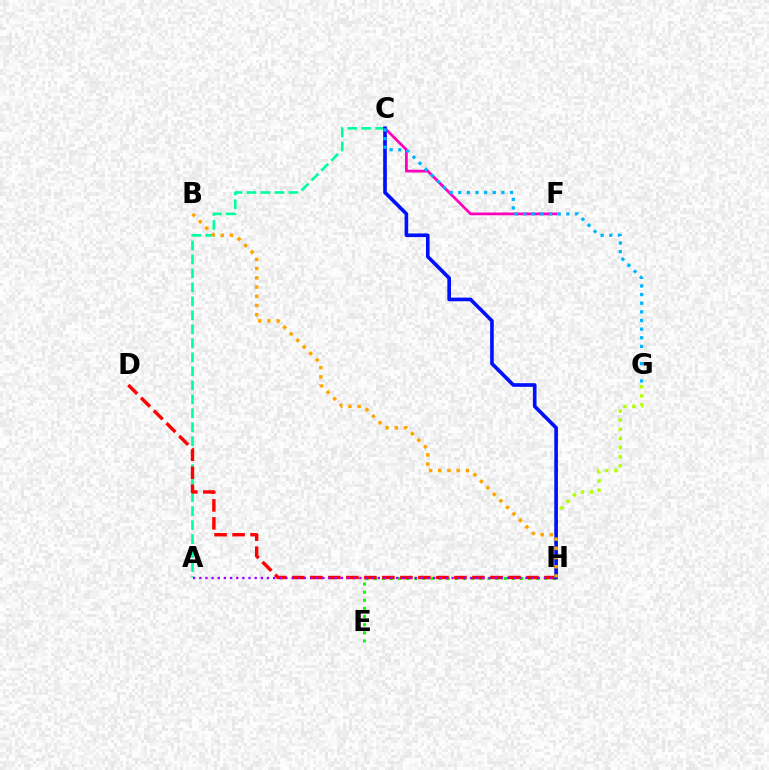{('A', 'C'): [{'color': '#00ff9d', 'line_style': 'dashed', 'thickness': 1.9}], ('C', 'F'): [{'color': '#ff00bd', 'line_style': 'solid', 'thickness': 1.98}], ('E', 'H'): [{'color': '#08ff00', 'line_style': 'dotted', 'thickness': 2.21}], ('D', 'H'): [{'color': '#ff0000', 'line_style': 'dashed', 'thickness': 2.45}], ('G', 'H'): [{'color': '#b3ff00', 'line_style': 'dotted', 'thickness': 2.48}], ('A', 'H'): [{'color': '#9b00ff', 'line_style': 'dotted', 'thickness': 1.67}], ('C', 'H'): [{'color': '#0010ff', 'line_style': 'solid', 'thickness': 2.62}], ('B', 'H'): [{'color': '#ffa500', 'line_style': 'dotted', 'thickness': 2.5}], ('C', 'G'): [{'color': '#00b5ff', 'line_style': 'dotted', 'thickness': 2.35}]}